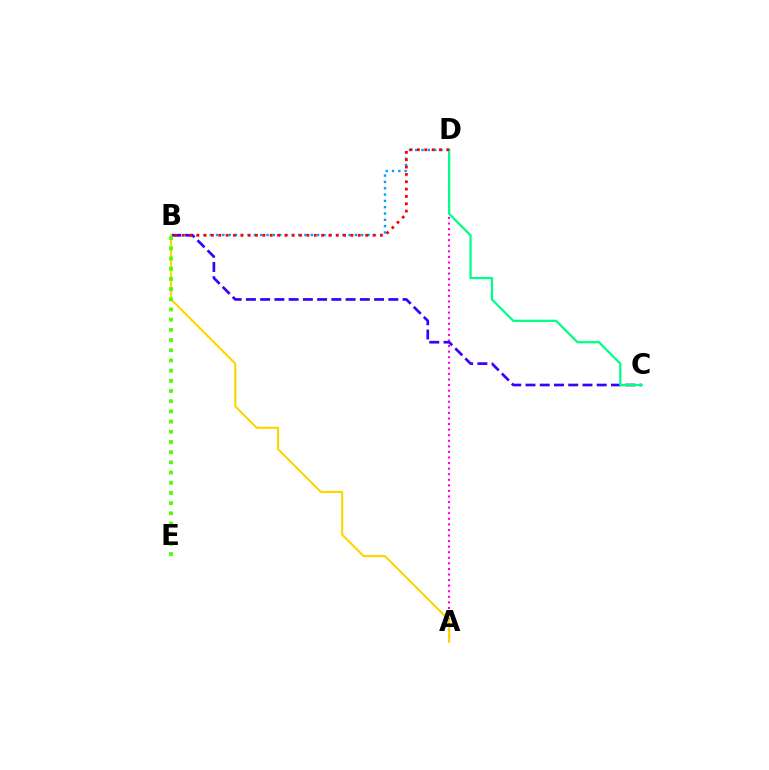{('A', 'D'): [{'color': '#ff00ed', 'line_style': 'dotted', 'thickness': 1.51}], ('B', 'D'): [{'color': '#009eff', 'line_style': 'dotted', 'thickness': 1.72}, {'color': '#ff0000', 'line_style': 'dotted', 'thickness': 1.99}], ('B', 'C'): [{'color': '#3700ff', 'line_style': 'dashed', 'thickness': 1.93}], ('C', 'D'): [{'color': '#00ff86', 'line_style': 'solid', 'thickness': 1.61}], ('A', 'B'): [{'color': '#ffd500', 'line_style': 'solid', 'thickness': 1.52}], ('B', 'E'): [{'color': '#4fff00', 'line_style': 'dotted', 'thickness': 2.77}]}